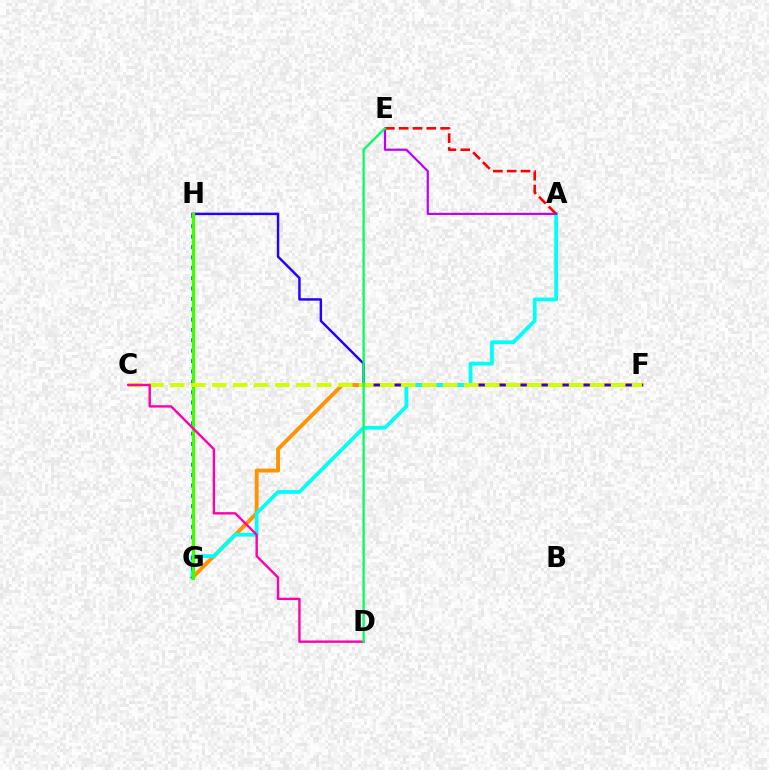{('F', 'G'): [{'color': '#ff9400', 'line_style': 'solid', 'thickness': 2.81}], ('F', 'H'): [{'color': '#2500ff', 'line_style': 'solid', 'thickness': 1.76}], ('A', 'G'): [{'color': '#00fff6', 'line_style': 'solid', 'thickness': 2.7}], ('G', 'H'): [{'color': '#0074ff', 'line_style': 'dotted', 'thickness': 2.82}, {'color': '#3dff00', 'line_style': 'solid', 'thickness': 2.4}], ('C', 'F'): [{'color': '#d1ff00', 'line_style': 'dashed', 'thickness': 2.85}], ('A', 'E'): [{'color': '#b900ff', 'line_style': 'solid', 'thickness': 1.57}, {'color': '#ff0000', 'line_style': 'dashed', 'thickness': 1.88}], ('C', 'D'): [{'color': '#ff00ac', 'line_style': 'solid', 'thickness': 1.72}], ('D', 'E'): [{'color': '#00ff5c', 'line_style': 'solid', 'thickness': 1.63}]}